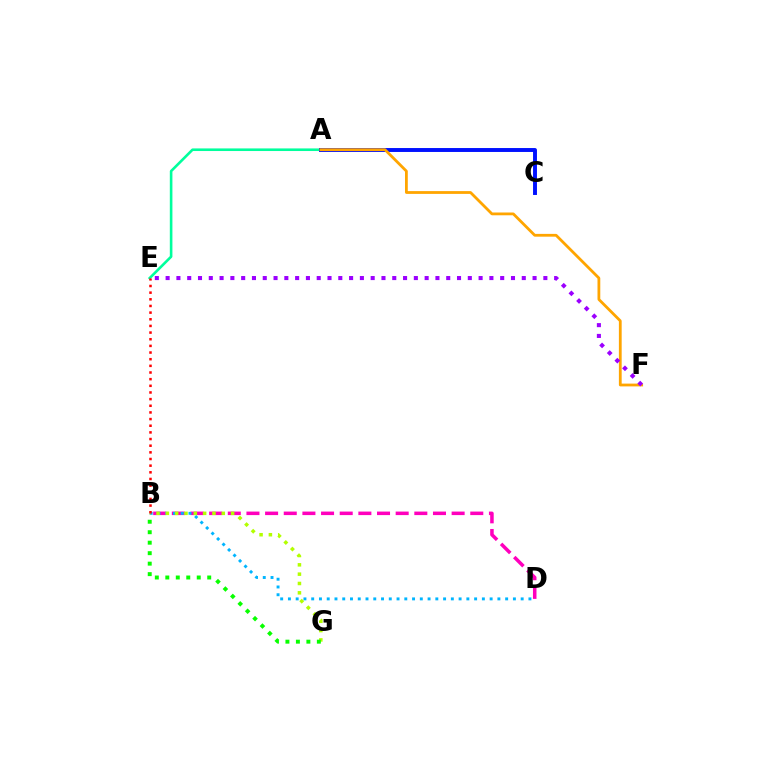{('B', 'D'): [{'color': '#ff00bd', 'line_style': 'dashed', 'thickness': 2.53}, {'color': '#00b5ff', 'line_style': 'dotted', 'thickness': 2.11}], ('A', 'E'): [{'color': '#00ff9d', 'line_style': 'solid', 'thickness': 1.88}], ('B', 'G'): [{'color': '#b3ff00', 'line_style': 'dotted', 'thickness': 2.53}, {'color': '#08ff00', 'line_style': 'dotted', 'thickness': 2.85}], ('B', 'E'): [{'color': '#ff0000', 'line_style': 'dotted', 'thickness': 1.81}], ('A', 'C'): [{'color': '#0010ff', 'line_style': 'solid', 'thickness': 2.82}], ('A', 'F'): [{'color': '#ffa500', 'line_style': 'solid', 'thickness': 2.01}], ('E', 'F'): [{'color': '#9b00ff', 'line_style': 'dotted', 'thickness': 2.93}]}